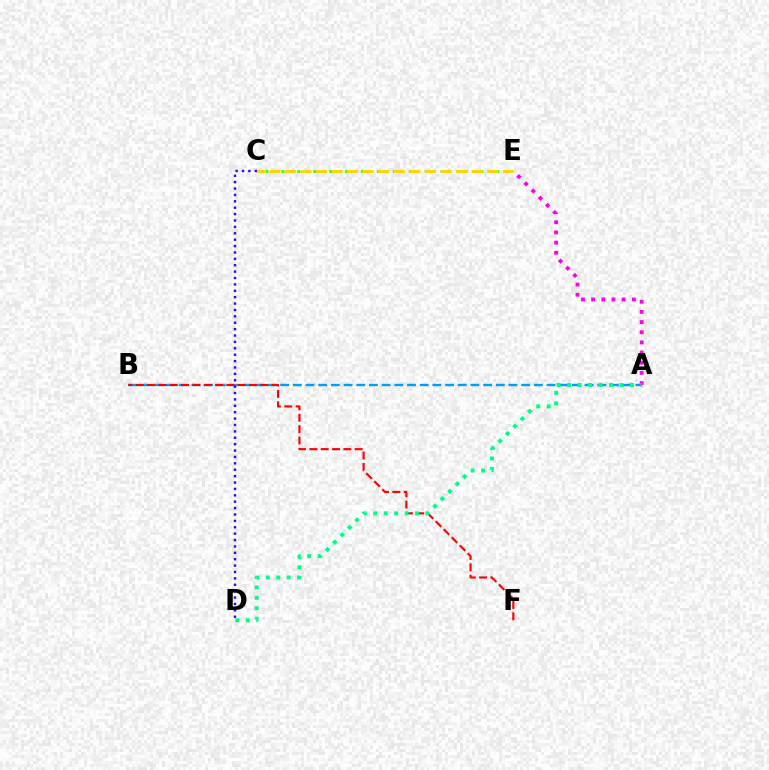{('A', 'B'): [{'color': '#009eff', 'line_style': 'dashed', 'thickness': 1.72}], ('B', 'F'): [{'color': '#ff0000', 'line_style': 'dashed', 'thickness': 1.54}], ('A', 'E'): [{'color': '#ff00ed', 'line_style': 'dotted', 'thickness': 2.76}], ('C', 'E'): [{'color': '#4fff00', 'line_style': 'dotted', 'thickness': 2.16}, {'color': '#ffd500', 'line_style': 'dashed', 'thickness': 2.11}], ('A', 'D'): [{'color': '#00ff86', 'line_style': 'dotted', 'thickness': 2.84}], ('C', 'D'): [{'color': '#3700ff', 'line_style': 'dotted', 'thickness': 1.74}]}